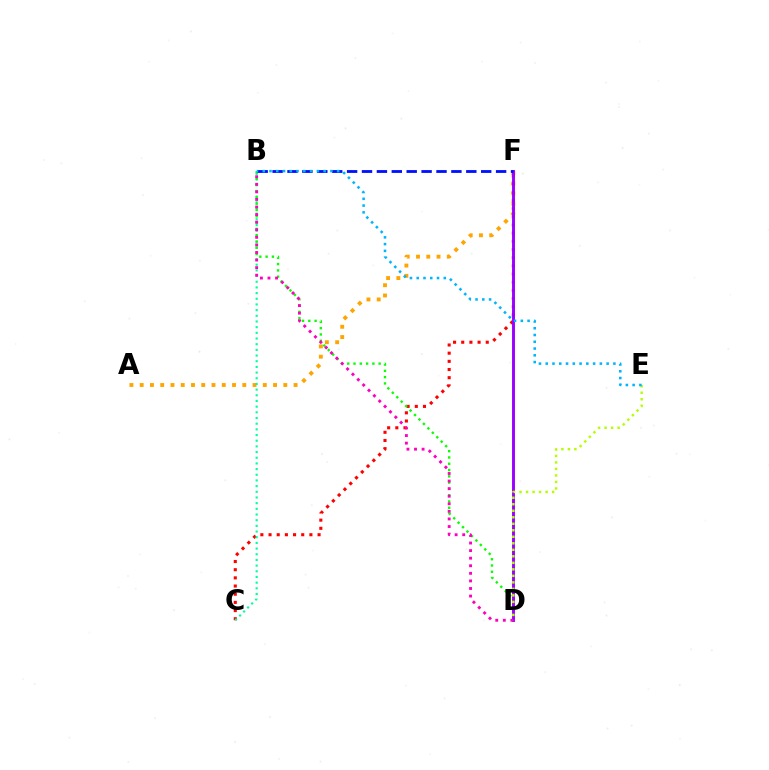{('A', 'F'): [{'color': '#ffa500', 'line_style': 'dotted', 'thickness': 2.79}], ('C', 'F'): [{'color': '#ff0000', 'line_style': 'dotted', 'thickness': 2.22}], ('B', 'C'): [{'color': '#00ff9d', 'line_style': 'dotted', 'thickness': 1.54}], ('B', 'D'): [{'color': '#08ff00', 'line_style': 'dotted', 'thickness': 1.71}, {'color': '#ff00bd', 'line_style': 'dotted', 'thickness': 2.06}], ('D', 'F'): [{'color': '#9b00ff', 'line_style': 'solid', 'thickness': 2.1}], ('B', 'F'): [{'color': '#0010ff', 'line_style': 'dashed', 'thickness': 2.02}], ('D', 'E'): [{'color': '#b3ff00', 'line_style': 'dotted', 'thickness': 1.77}], ('B', 'E'): [{'color': '#00b5ff', 'line_style': 'dotted', 'thickness': 1.84}]}